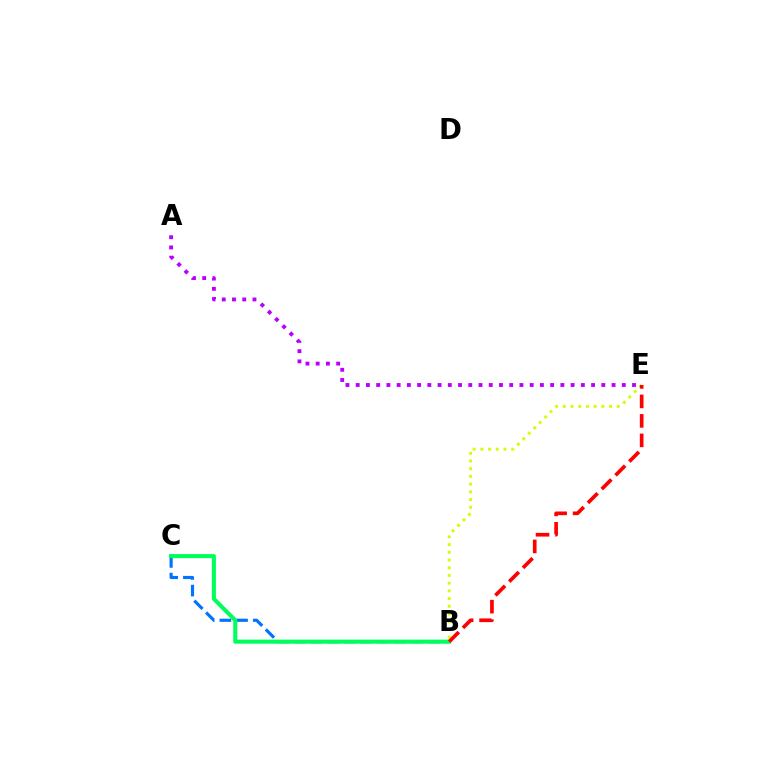{('B', 'C'): [{'color': '#0074ff', 'line_style': 'dashed', 'thickness': 2.27}, {'color': '#00ff5c', 'line_style': 'solid', 'thickness': 2.94}], ('A', 'E'): [{'color': '#b900ff', 'line_style': 'dotted', 'thickness': 2.78}], ('B', 'E'): [{'color': '#d1ff00', 'line_style': 'dotted', 'thickness': 2.09}, {'color': '#ff0000', 'line_style': 'dashed', 'thickness': 2.65}]}